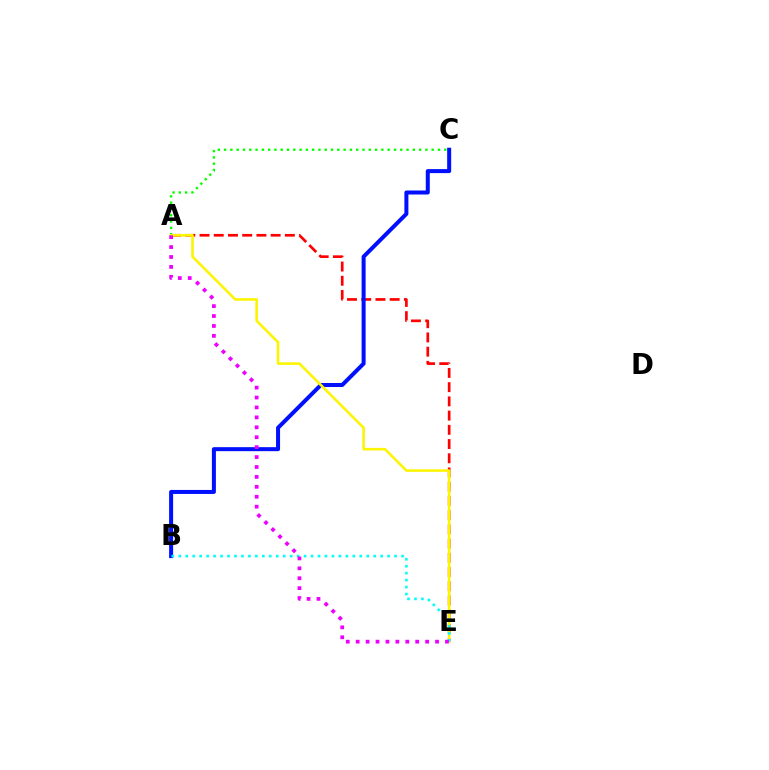{('A', 'E'): [{'color': '#ff0000', 'line_style': 'dashed', 'thickness': 1.93}, {'color': '#fcf500', 'line_style': 'solid', 'thickness': 1.85}, {'color': '#ee00ff', 'line_style': 'dotted', 'thickness': 2.7}], ('A', 'C'): [{'color': '#08ff00', 'line_style': 'dotted', 'thickness': 1.71}], ('B', 'C'): [{'color': '#0010ff', 'line_style': 'solid', 'thickness': 2.89}], ('B', 'E'): [{'color': '#00fff6', 'line_style': 'dotted', 'thickness': 1.89}]}